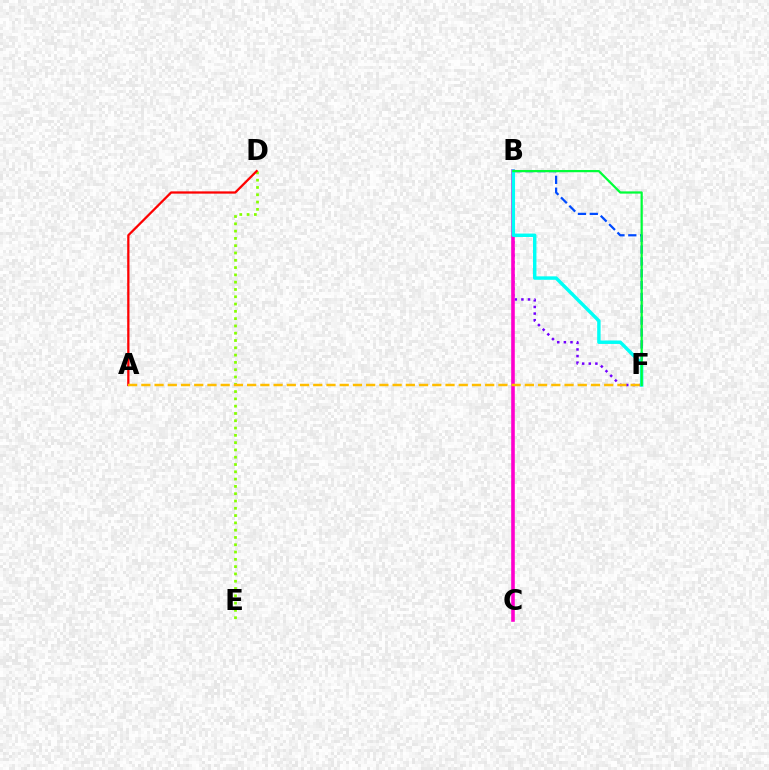{('B', 'F'): [{'color': '#7200ff', 'line_style': 'dotted', 'thickness': 1.8}, {'color': '#004bff', 'line_style': 'dashed', 'thickness': 1.61}, {'color': '#00fff6', 'line_style': 'solid', 'thickness': 2.47}, {'color': '#00ff39', 'line_style': 'solid', 'thickness': 1.61}], ('D', 'E'): [{'color': '#84ff00', 'line_style': 'dotted', 'thickness': 1.98}], ('A', 'D'): [{'color': '#ff0000', 'line_style': 'solid', 'thickness': 1.63}], ('B', 'C'): [{'color': '#ff00cf', 'line_style': 'solid', 'thickness': 2.59}], ('A', 'F'): [{'color': '#ffbd00', 'line_style': 'dashed', 'thickness': 1.8}]}